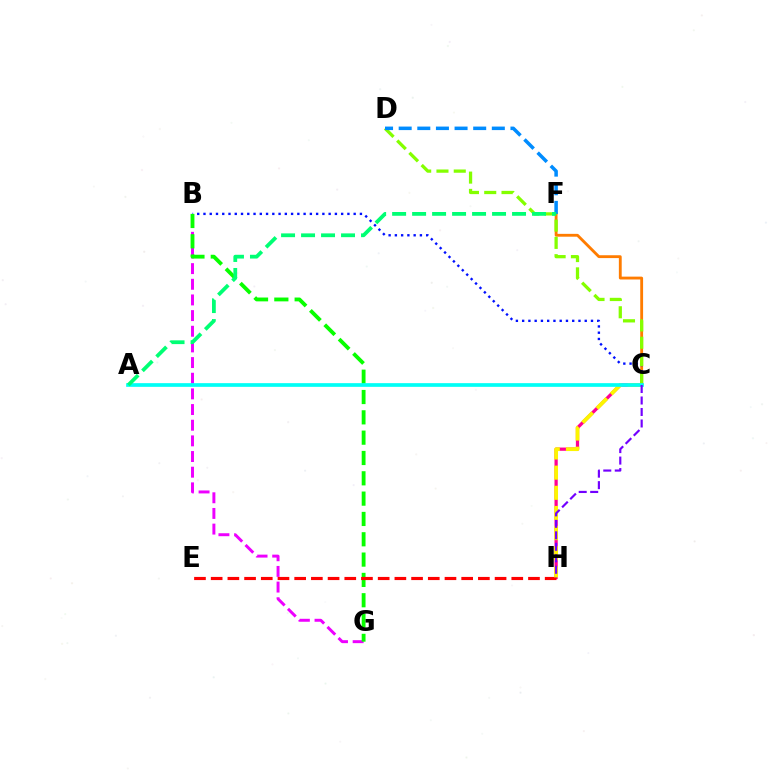{('B', 'G'): [{'color': '#ee00ff', 'line_style': 'dashed', 'thickness': 2.13}, {'color': '#08ff00', 'line_style': 'dashed', 'thickness': 2.76}], ('C', 'F'): [{'color': '#ff7c00', 'line_style': 'solid', 'thickness': 2.05}], ('B', 'C'): [{'color': '#0010ff', 'line_style': 'dotted', 'thickness': 1.7}], ('C', 'H'): [{'color': '#ff0094', 'line_style': 'solid', 'thickness': 2.33}, {'color': '#fcf500', 'line_style': 'dashed', 'thickness': 2.74}, {'color': '#7200ff', 'line_style': 'dashed', 'thickness': 1.56}], ('E', 'H'): [{'color': '#ff0000', 'line_style': 'dashed', 'thickness': 2.27}], ('C', 'D'): [{'color': '#84ff00', 'line_style': 'dashed', 'thickness': 2.35}], ('A', 'C'): [{'color': '#00fff6', 'line_style': 'solid', 'thickness': 2.65}], ('D', 'F'): [{'color': '#008cff', 'line_style': 'dashed', 'thickness': 2.53}], ('A', 'F'): [{'color': '#00ff74', 'line_style': 'dashed', 'thickness': 2.72}]}